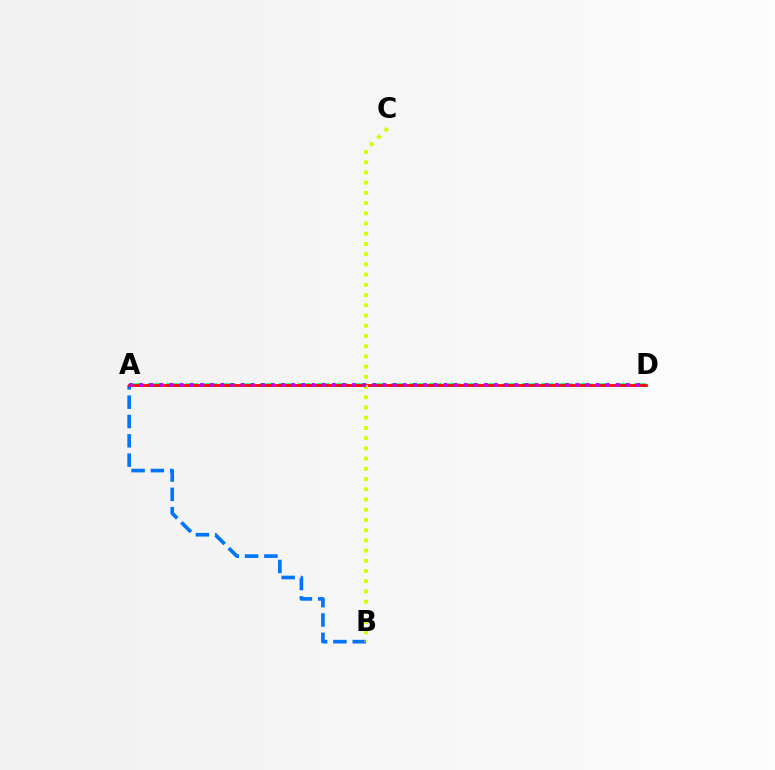{('A', 'B'): [{'color': '#0074ff', 'line_style': 'dashed', 'thickness': 2.62}], ('A', 'D'): [{'color': '#00ff5c', 'line_style': 'dashed', 'thickness': 2.54}, {'color': '#ff0000', 'line_style': 'solid', 'thickness': 1.96}, {'color': '#b900ff', 'line_style': 'dotted', 'thickness': 2.76}], ('B', 'C'): [{'color': '#d1ff00', 'line_style': 'dotted', 'thickness': 2.78}]}